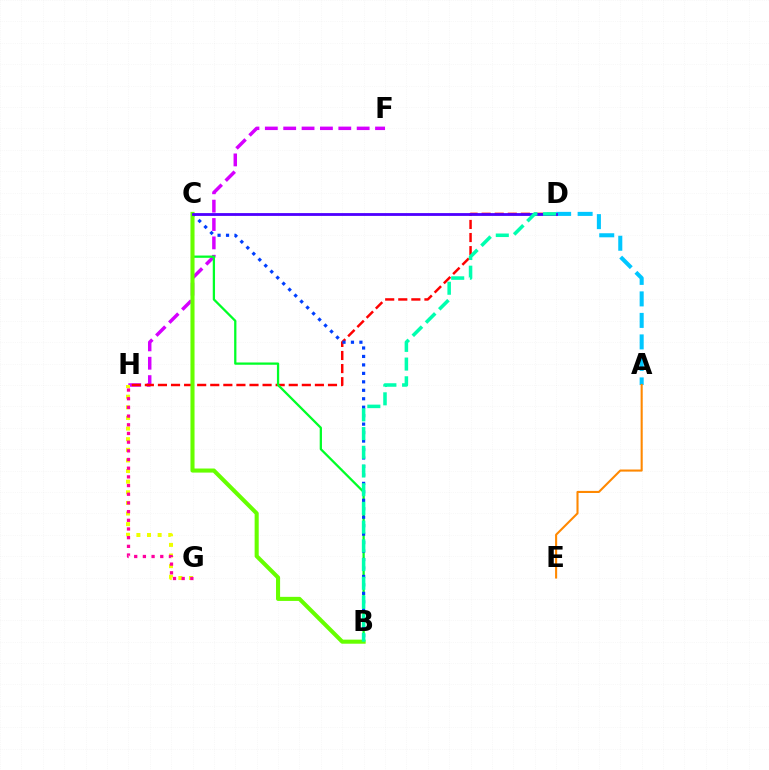{('F', 'H'): [{'color': '#d600ff', 'line_style': 'dashed', 'thickness': 2.5}], ('G', 'H'): [{'color': '#eeff00', 'line_style': 'dotted', 'thickness': 2.89}, {'color': '#ff00a0', 'line_style': 'dotted', 'thickness': 2.36}], ('D', 'H'): [{'color': '#ff0000', 'line_style': 'dashed', 'thickness': 1.78}], ('B', 'C'): [{'color': '#00ff27', 'line_style': 'solid', 'thickness': 1.63}, {'color': '#003fff', 'line_style': 'dotted', 'thickness': 2.3}, {'color': '#66ff00', 'line_style': 'solid', 'thickness': 2.94}], ('A', 'D'): [{'color': '#00c7ff', 'line_style': 'dashed', 'thickness': 2.92}], ('C', 'D'): [{'color': '#4f00ff', 'line_style': 'solid', 'thickness': 2.03}], ('B', 'D'): [{'color': '#00ffaf', 'line_style': 'dashed', 'thickness': 2.54}], ('A', 'E'): [{'color': '#ff8800', 'line_style': 'solid', 'thickness': 1.5}]}